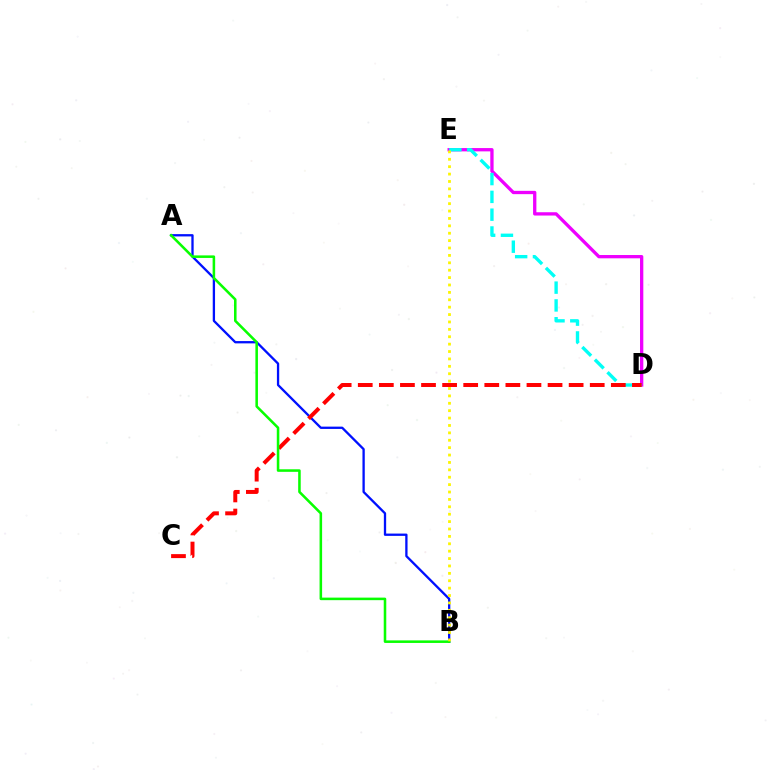{('D', 'E'): [{'color': '#ee00ff', 'line_style': 'solid', 'thickness': 2.38}, {'color': '#00fff6', 'line_style': 'dashed', 'thickness': 2.42}], ('A', 'B'): [{'color': '#0010ff', 'line_style': 'solid', 'thickness': 1.66}, {'color': '#08ff00', 'line_style': 'solid', 'thickness': 1.84}], ('C', 'D'): [{'color': '#ff0000', 'line_style': 'dashed', 'thickness': 2.86}], ('B', 'E'): [{'color': '#fcf500', 'line_style': 'dotted', 'thickness': 2.01}]}